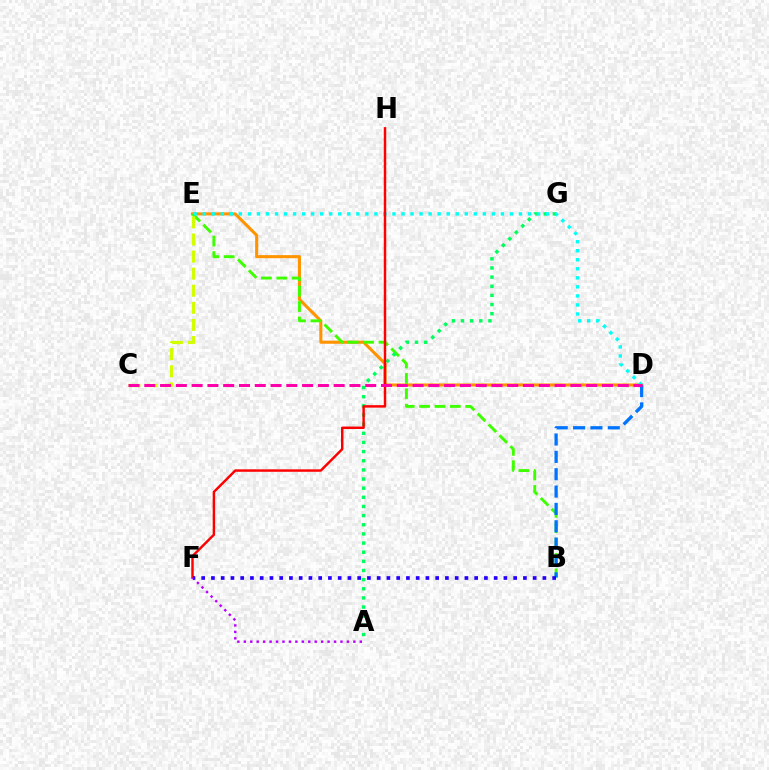{('D', 'E'): [{'color': '#ff9400', 'line_style': 'solid', 'thickness': 2.22}, {'color': '#00fff6', 'line_style': 'dotted', 'thickness': 2.45}], ('B', 'E'): [{'color': '#3dff00', 'line_style': 'dashed', 'thickness': 2.09}], ('B', 'D'): [{'color': '#0074ff', 'line_style': 'dashed', 'thickness': 2.36}], ('A', 'G'): [{'color': '#00ff5c', 'line_style': 'dotted', 'thickness': 2.48}], ('F', 'H'): [{'color': '#ff0000', 'line_style': 'solid', 'thickness': 1.77}], ('A', 'F'): [{'color': '#b900ff', 'line_style': 'dotted', 'thickness': 1.75}], ('C', 'E'): [{'color': '#d1ff00', 'line_style': 'dashed', 'thickness': 2.32}], ('C', 'D'): [{'color': '#ff00ac', 'line_style': 'dashed', 'thickness': 2.14}], ('B', 'F'): [{'color': '#2500ff', 'line_style': 'dotted', 'thickness': 2.65}]}